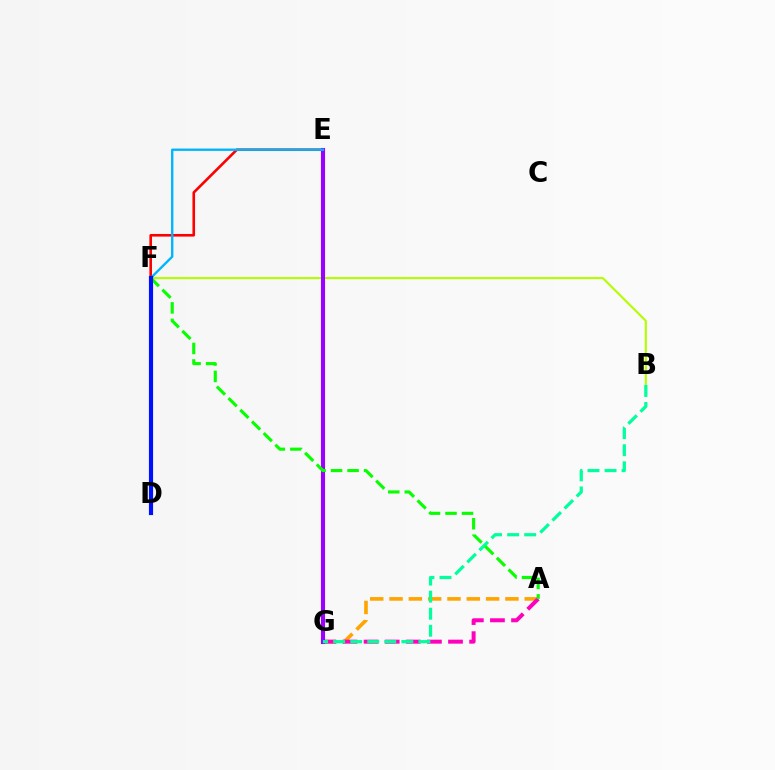{('B', 'F'): [{'color': '#b3ff00', 'line_style': 'solid', 'thickness': 1.52}], ('E', 'F'): [{'color': '#ff0000', 'line_style': 'solid', 'thickness': 1.88}, {'color': '#00b5ff', 'line_style': 'solid', 'thickness': 1.7}], ('A', 'G'): [{'color': '#ffa500', 'line_style': 'dashed', 'thickness': 2.62}, {'color': '#ff00bd', 'line_style': 'dashed', 'thickness': 2.87}], ('E', 'G'): [{'color': '#9b00ff', 'line_style': 'solid', 'thickness': 2.95}], ('B', 'G'): [{'color': '#00ff9d', 'line_style': 'dashed', 'thickness': 2.32}], ('A', 'F'): [{'color': '#08ff00', 'line_style': 'dashed', 'thickness': 2.24}], ('D', 'F'): [{'color': '#0010ff', 'line_style': 'solid', 'thickness': 3.0}]}